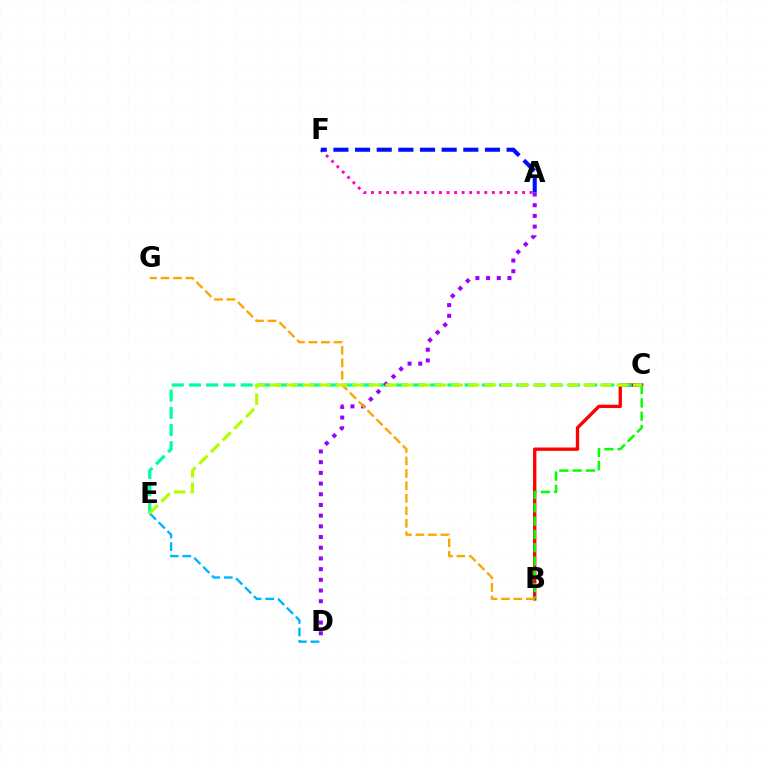{('B', 'C'): [{'color': '#ff0000', 'line_style': 'solid', 'thickness': 2.41}, {'color': '#08ff00', 'line_style': 'dashed', 'thickness': 1.81}], ('C', 'E'): [{'color': '#00ff9d', 'line_style': 'dashed', 'thickness': 2.34}, {'color': '#b3ff00', 'line_style': 'dashed', 'thickness': 2.24}], ('A', 'F'): [{'color': '#ff00bd', 'line_style': 'dotted', 'thickness': 2.05}, {'color': '#0010ff', 'line_style': 'dashed', 'thickness': 2.94}], ('A', 'D'): [{'color': '#9b00ff', 'line_style': 'dotted', 'thickness': 2.91}], ('B', 'G'): [{'color': '#ffa500', 'line_style': 'dashed', 'thickness': 1.69}], ('D', 'E'): [{'color': '#00b5ff', 'line_style': 'dashed', 'thickness': 1.71}]}